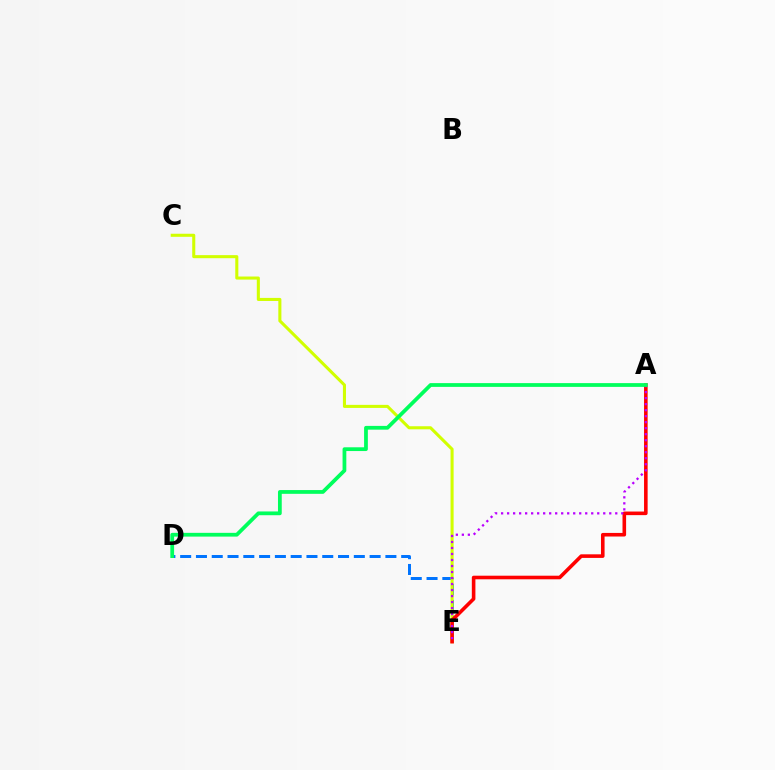{('D', 'E'): [{'color': '#0074ff', 'line_style': 'dashed', 'thickness': 2.14}], ('C', 'E'): [{'color': '#d1ff00', 'line_style': 'solid', 'thickness': 2.21}], ('A', 'E'): [{'color': '#ff0000', 'line_style': 'solid', 'thickness': 2.59}, {'color': '#b900ff', 'line_style': 'dotted', 'thickness': 1.63}], ('A', 'D'): [{'color': '#00ff5c', 'line_style': 'solid', 'thickness': 2.71}]}